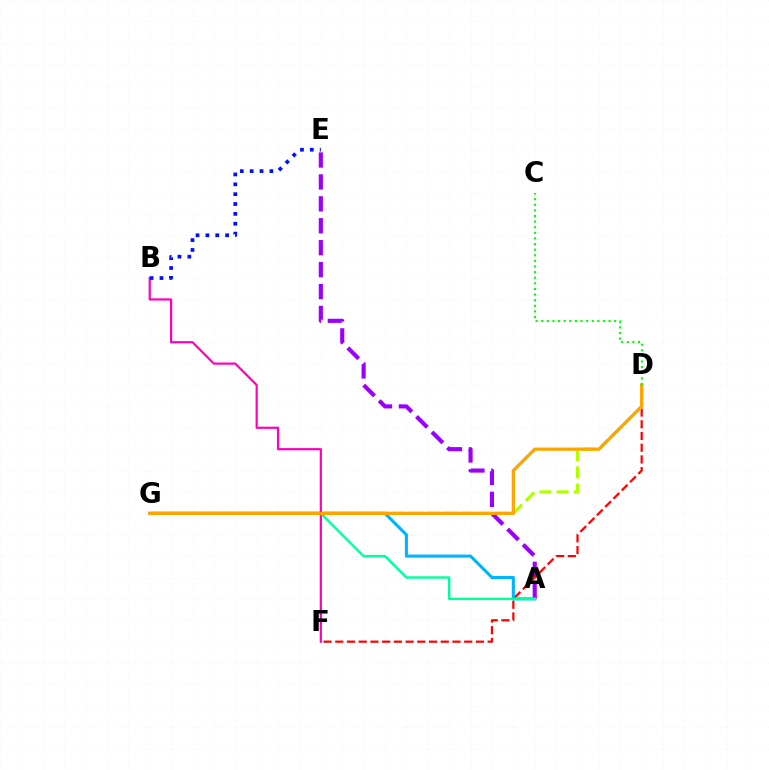{('A', 'E'): [{'color': '#9b00ff', 'line_style': 'dashed', 'thickness': 2.98}], ('D', 'F'): [{'color': '#ff0000', 'line_style': 'dashed', 'thickness': 1.59}], ('A', 'G'): [{'color': '#00b5ff', 'line_style': 'solid', 'thickness': 2.23}, {'color': '#00ff9d', 'line_style': 'solid', 'thickness': 1.74}], ('B', 'F'): [{'color': '#ff00bd', 'line_style': 'solid', 'thickness': 1.59}], ('B', 'E'): [{'color': '#0010ff', 'line_style': 'dotted', 'thickness': 2.68}], ('D', 'G'): [{'color': '#b3ff00', 'line_style': 'dashed', 'thickness': 2.34}, {'color': '#ffa500', 'line_style': 'solid', 'thickness': 2.35}], ('C', 'D'): [{'color': '#08ff00', 'line_style': 'dotted', 'thickness': 1.52}]}